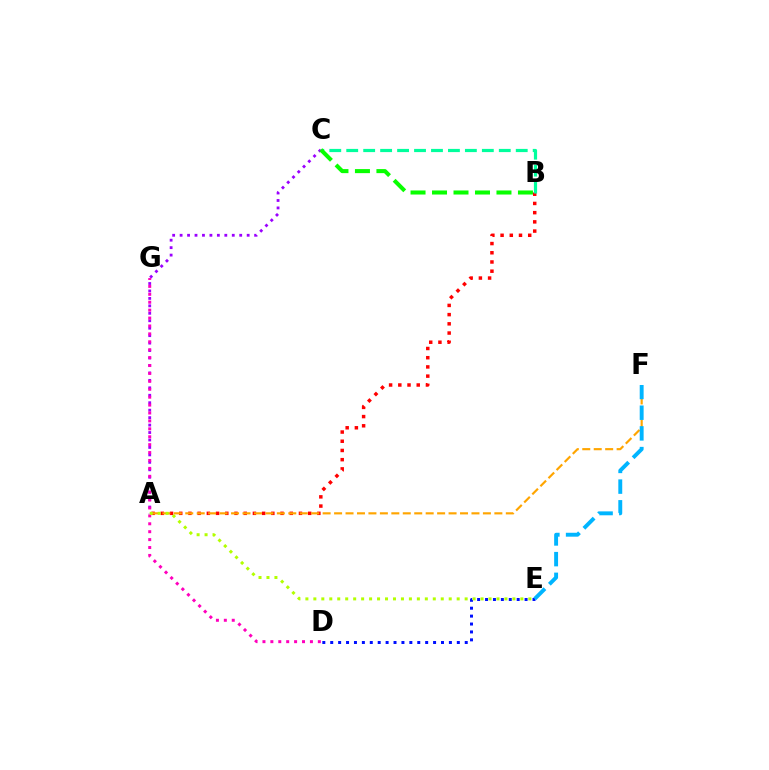{('A', 'B'): [{'color': '#ff0000', 'line_style': 'dotted', 'thickness': 2.5}], ('B', 'C'): [{'color': '#00ff9d', 'line_style': 'dashed', 'thickness': 2.3}, {'color': '#08ff00', 'line_style': 'dashed', 'thickness': 2.92}], ('A', 'C'): [{'color': '#9b00ff', 'line_style': 'dotted', 'thickness': 2.02}], ('A', 'F'): [{'color': '#ffa500', 'line_style': 'dashed', 'thickness': 1.56}], ('D', 'G'): [{'color': '#ff00bd', 'line_style': 'dotted', 'thickness': 2.15}], ('D', 'E'): [{'color': '#0010ff', 'line_style': 'dotted', 'thickness': 2.15}], ('A', 'E'): [{'color': '#b3ff00', 'line_style': 'dotted', 'thickness': 2.16}], ('E', 'F'): [{'color': '#00b5ff', 'line_style': 'dashed', 'thickness': 2.81}]}